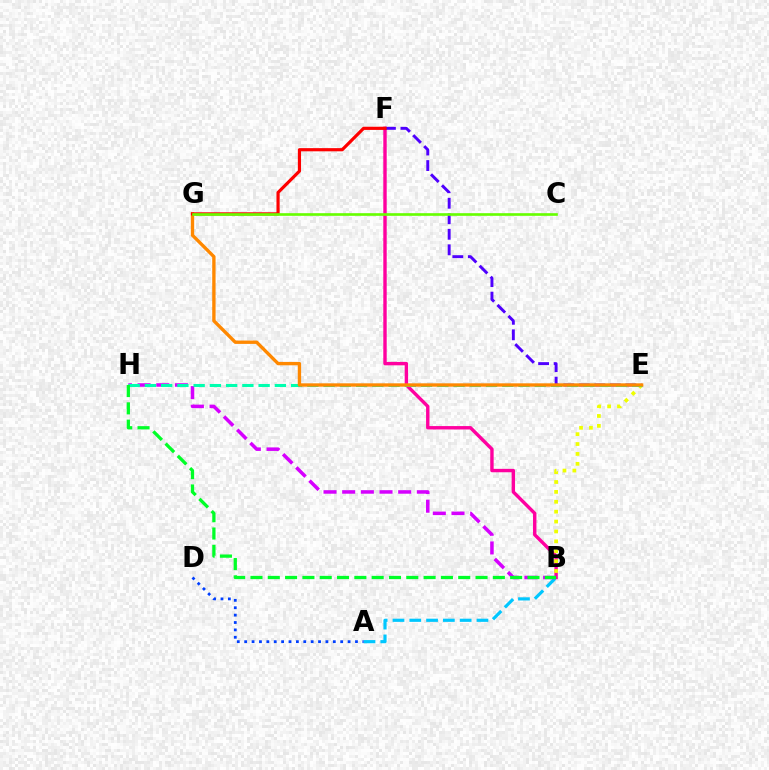{('B', 'F'): [{'color': '#ff00a0', 'line_style': 'solid', 'thickness': 2.45}], ('A', 'B'): [{'color': '#00c7ff', 'line_style': 'dashed', 'thickness': 2.28}], ('A', 'D'): [{'color': '#003fff', 'line_style': 'dotted', 'thickness': 2.01}], ('B', 'H'): [{'color': '#d600ff', 'line_style': 'dashed', 'thickness': 2.54}, {'color': '#00ff27', 'line_style': 'dashed', 'thickness': 2.35}], ('E', 'F'): [{'color': '#4f00ff', 'line_style': 'dashed', 'thickness': 2.11}], ('B', 'E'): [{'color': '#eeff00', 'line_style': 'dotted', 'thickness': 2.69}], ('E', 'H'): [{'color': '#00ffaf', 'line_style': 'dashed', 'thickness': 2.21}], ('E', 'G'): [{'color': '#ff8800', 'line_style': 'solid', 'thickness': 2.41}], ('F', 'G'): [{'color': '#ff0000', 'line_style': 'solid', 'thickness': 2.28}], ('C', 'G'): [{'color': '#66ff00', 'line_style': 'solid', 'thickness': 1.91}]}